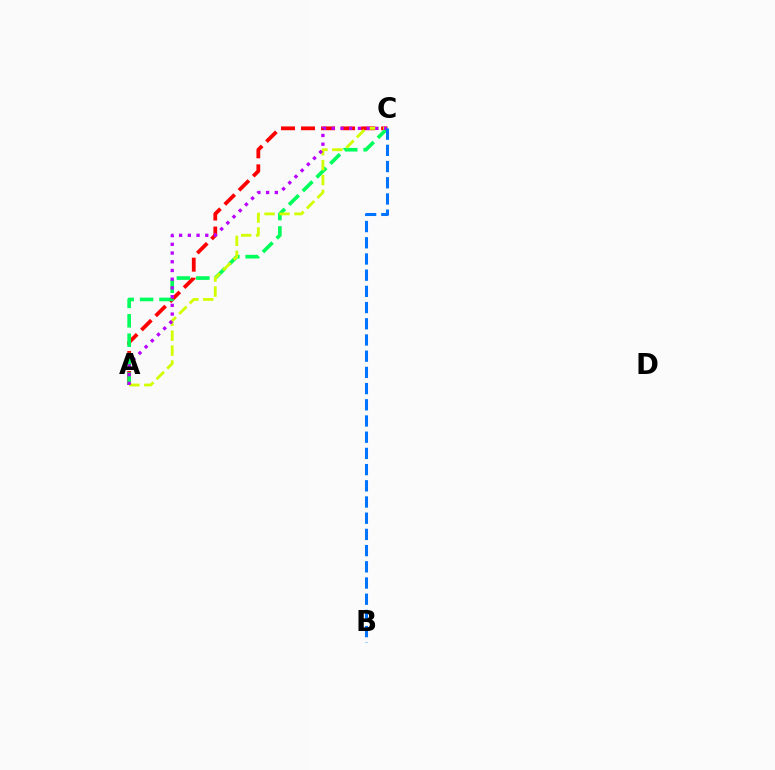{('A', 'C'): [{'color': '#ff0000', 'line_style': 'dashed', 'thickness': 2.72}, {'color': '#00ff5c', 'line_style': 'dashed', 'thickness': 2.64}, {'color': '#d1ff00', 'line_style': 'dashed', 'thickness': 2.03}, {'color': '#b900ff', 'line_style': 'dotted', 'thickness': 2.37}], ('B', 'C'): [{'color': '#0074ff', 'line_style': 'dashed', 'thickness': 2.2}]}